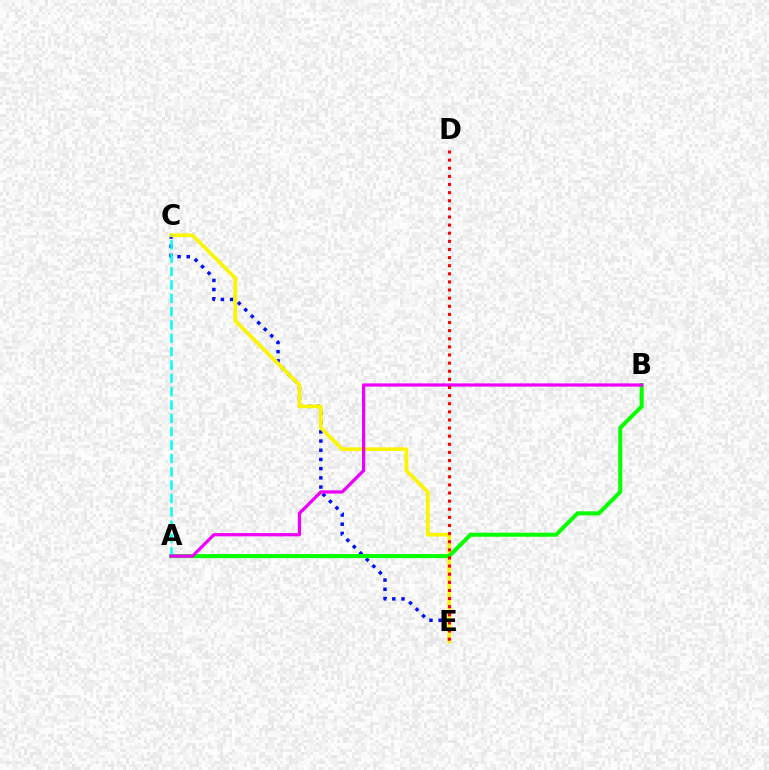{('C', 'E'): [{'color': '#0010ff', 'line_style': 'dotted', 'thickness': 2.5}, {'color': '#fcf500', 'line_style': 'solid', 'thickness': 2.66}], ('A', 'B'): [{'color': '#08ff00', 'line_style': 'solid', 'thickness': 2.91}, {'color': '#ee00ff', 'line_style': 'solid', 'thickness': 2.33}], ('A', 'C'): [{'color': '#00fff6', 'line_style': 'dashed', 'thickness': 1.81}], ('D', 'E'): [{'color': '#ff0000', 'line_style': 'dotted', 'thickness': 2.21}]}